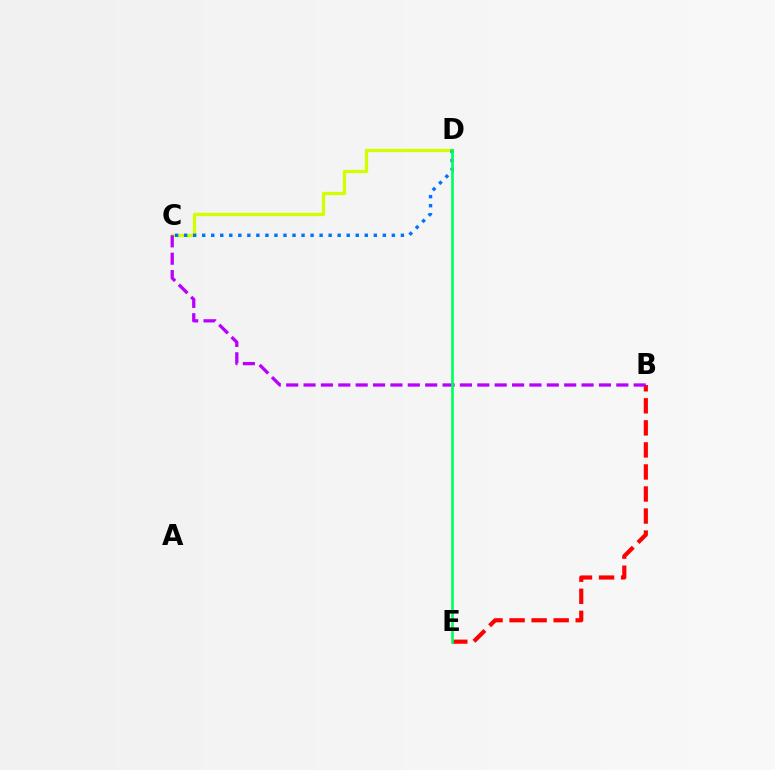{('B', 'E'): [{'color': '#ff0000', 'line_style': 'dashed', 'thickness': 2.99}], ('C', 'D'): [{'color': '#d1ff00', 'line_style': 'solid', 'thickness': 2.37}, {'color': '#0074ff', 'line_style': 'dotted', 'thickness': 2.45}], ('B', 'C'): [{'color': '#b900ff', 'line_style': 'dashed', 'thickness': 2.36}], ('D', 'E'): [{'color': '#00ff5c', 'line_style': 'solid', 'thickness': 1.91}]}